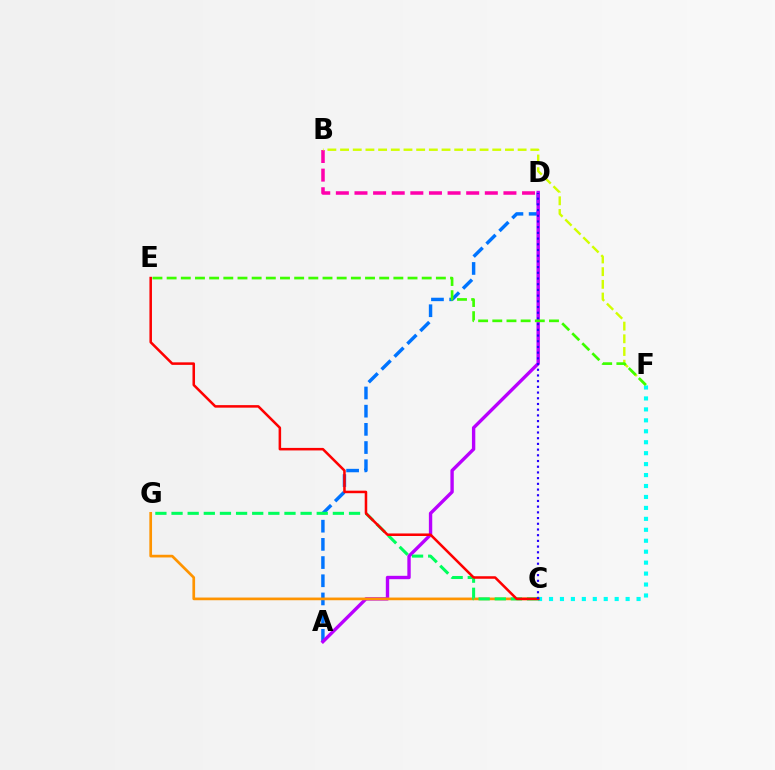{('A', 'D'): [{'color': '#0074ff', 'line_style': 'dashed', 'thickness': 2.47}, {'color': '#b900ff', 'line_style': 'solid', 'thickness': 2.43}], ('C', 'F'): [{'color': '#00fff6', 'line_style': 'dotted', 'thickness': 2.97}], ('B', 'D'): [{'color': '#ff00ac', 'line_style': 'dashed', 'thickness': 2.53}], ('C', 'G'): [{'color': '#ff9400', 'line_style': 'solid', 'thickness': 1.94}, {'color': '#00ff5c', 'line_style': 'dashed', 'thickness': 2.19}], ('C', 'E'): [{'color': '#ff0000', 'line_style': 'solid', 'thickness': 1.82}], ('B', 'F'): [{'color': '#d1ff00', 'line_style': 'dashed', 'thickness': 1.72}], ('C', 'D'): [{'color': '#2500ff', 'line_style': 'dotted', 'thickness': 1.55}], ('E', 'F'): [{'color': '#3dff00', 'line_style': 'dashed', 'thickness': 1.93}]}